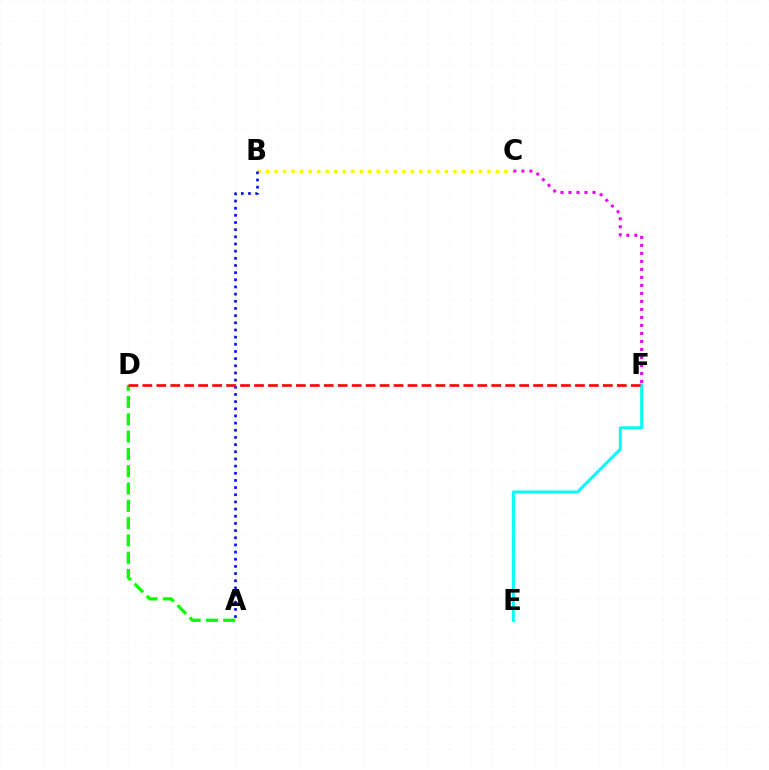{('E', 'F'): [{'color': '#00fff6', 'line_style': 'solid', 'thickness': 2.15}], ('B', 'C'): [{'color': '#fcf500', 'line_style': 'dotted', 'thickness': 2.31}], ('A', 'D'): [{'color': '#08ff00', 'line_style': 'dashed', 'thickness': 2.35}], ('C', 'F'): [{'color': '#ee00ff', 'line_style': 'dotted', 'thickness': 2.17}], ('A', 'B'): [{'color': '#0010ff', 'line_style': 'dotted', 'thickness': 1.95}], ('D', 'F'): [{'color': '#ff0000', 'line_style': 'dashed', 'thickness': 1.9}]}